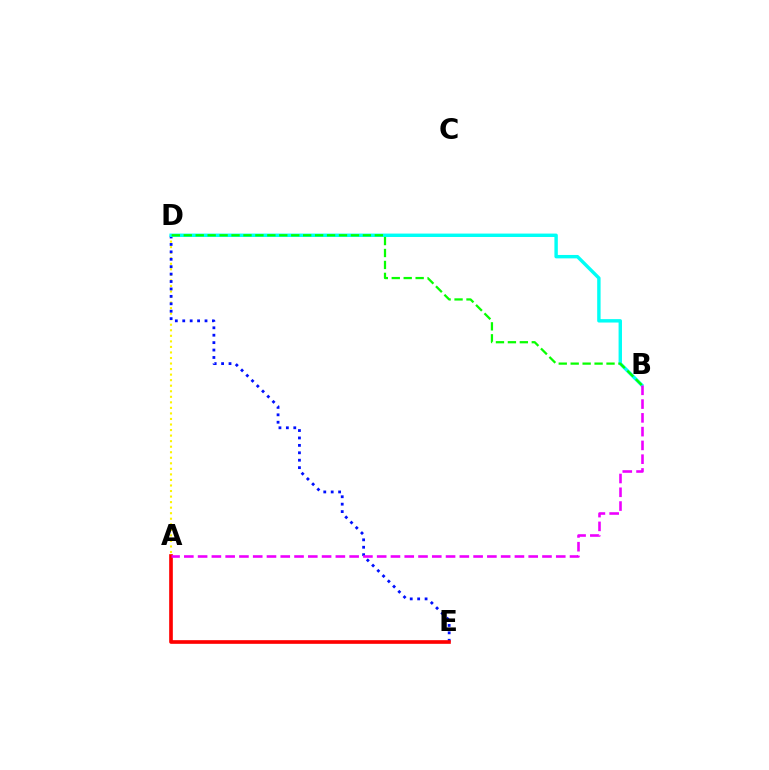{('A', 'D'): [{'color': '#fcf500', 'line_style': 'dotted', 'thickness': 1.51}], ('D', 'E'): [{'color': '#0010ff', 'line_style': 'dotted', 'thickness': 2.02}], ('B', 'D'): [{'color': '#00fff6', 'line_style': 'solid', 'thickness': 2.45}, {'color': '#08ff00', 'line_style': 'dashed', 'thickness': 1.62}], ('A', 'E'): [{'color': '#ff0000', 'line_style': 'solid', 'thickness': 2.63}], ('A', 'B'): [{'color': '#ee00ff', 'line_style': 'dashed', 'thickness': 1.87}]}